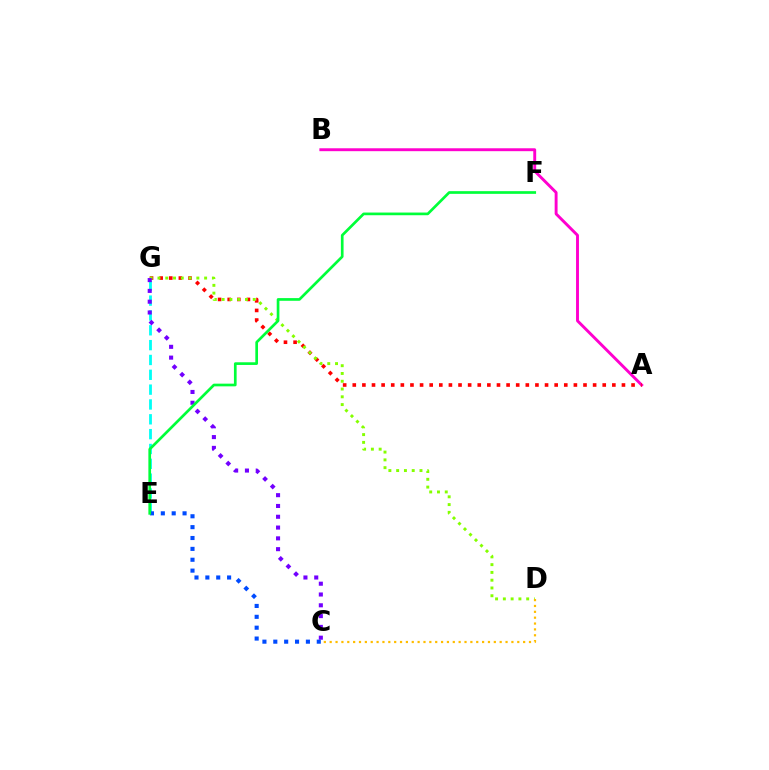{('E', 'G'): [{'color': '#00fff6', 'line_style': 'dashed', 'thickness': 2.02}], ('C', 'E'): [{'color': '#004bff', 'line_style': 'dotted', 'thickness': 2.95}], ('A', 'B'): [{'color': '#ff00cf', 'line_style': 'solid', 'thickness': 2.09}], ('A', 'G'): [{'color': '#ff0000', 'line_style': 'dotted', 'thickness': 2.61}], ('D', 'G'): [{'color': '#84ff00', 'line_style': 'dotted', 'thickness': 2.11}], ('C', 'G'): [{'color': '#7200ff', 'line_style': 'dotted', 'thickness': 2.93}], ('E', 'F'): [{'color': '#00ff39', 'line_style': 'solid', 'thickness': 1.93}], ('C', 'D'): [{'color': '#ffbd00', 'line_style': 'dotted', 'thickness': 1.59}]}